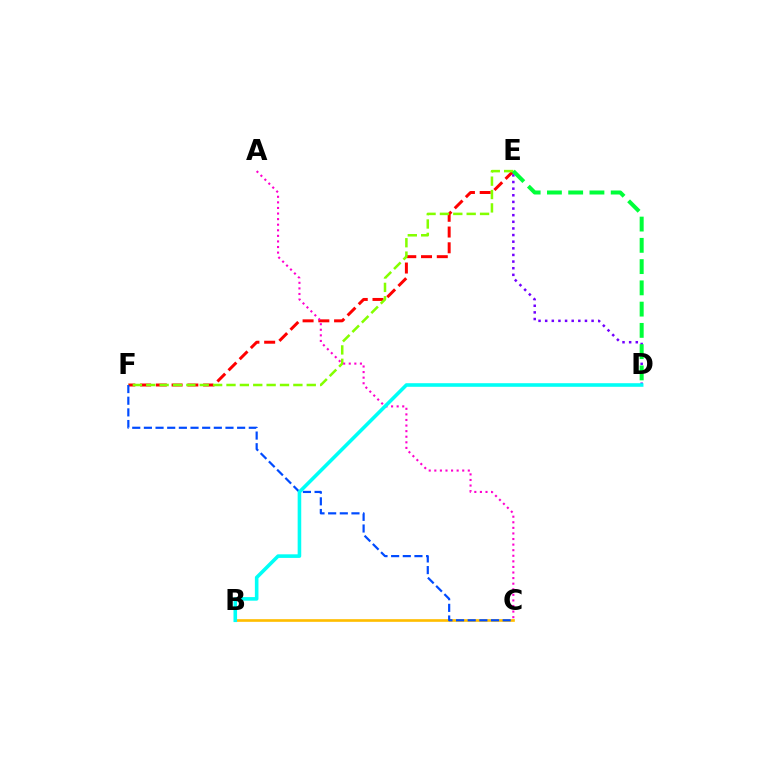{('D', 'E'): [{'color': '#7200ff', 'line_style': 'dotted', 'thickness': 1.8}, {'color': '#00ff39', 'line_style': 'dashed', 'thickness': 2.89}], ('E', 'F'): [{'color': '#ff0000', 'line_style': 'dashed', 'thickness': 2.14}, {'color': '#84ff00', 'line_style': 'dashed', 'thickness': 1.82}], ('B', 'C'): [{'color': '#ffbd00', 'line_style': 'solid', 'thickness': 1.91}], ('A', 'C'): [{'color': '#ff00cf', 'line_style': 'dotted', 'thickness': 1.52}], ('C', 'F'): [{'color': '#004bff', 'line_style': 'dashed', 'thickness': 1.58}], ('B', 'D'): [{'color': '#00fff6', 'line_style': 'solid', 'thickness': 2.58}]}